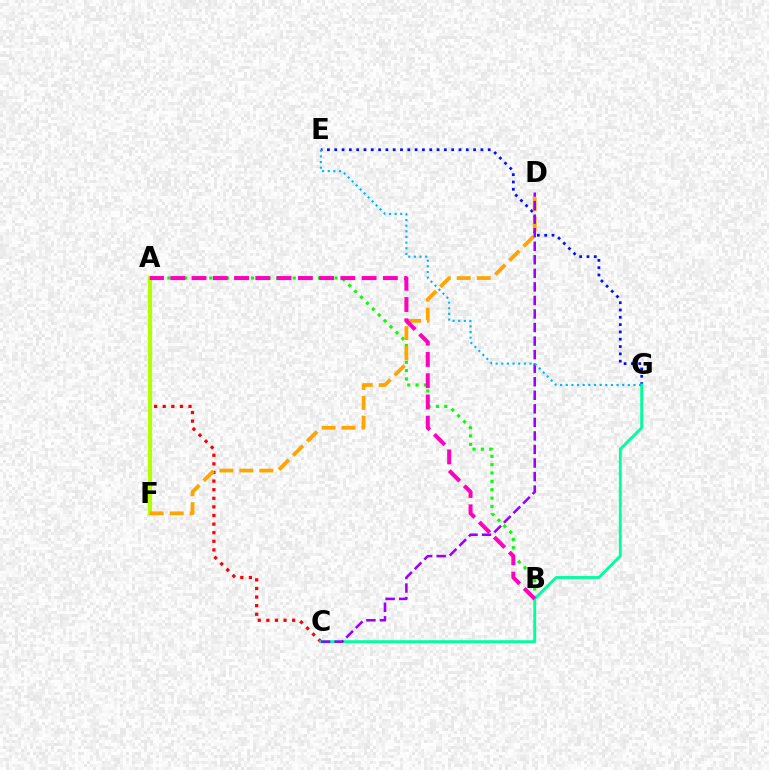{('A', 'C'): [{'color': '#ff0000', 'line_style': 'dotted', 'thickness': 2.34}], ('A', 'B'): [{'color': '#08ff00', 'line_style': 'dotted', 'thickness': 2.27}, {'color': '#ff00bd', 'line_style': 'dashed', 'thickness': 2.89}], ('A', 'F'): [{'color': '#b3ff00', 'line_style': 'solid', 'thickness': 2.98}], ('E', 'G'): [{'color': '#0010ff', 'line_style': 'dotted', 'thickness': 1.99}, {'color': '#00b5ff', 'line_style': 'dotted', 'thickness': 1.53}], ('C', 'G'): [{'color': '#00ff9d', 'line_style': 'solid', 'thickness': 2.07}], ('D', 'F'): [{'color': '#ffa500', 'line_style': 'dashed', 'thickness': 2.71}], ('C', 'D'): [{'color': '#9b00ff', 'line_style': 'dashed', 'thickness': 1.84}]}